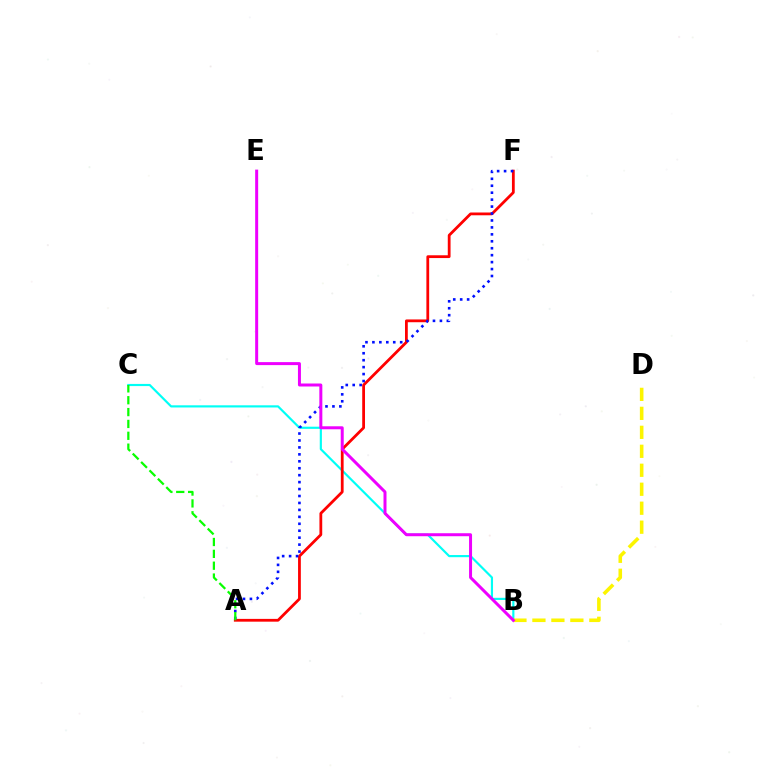{('B', 'C'): [{'color': '#00fff6', 'line_style': 'solid', 'thickness': 1.56}], ('A', 'F'): [{'color': '#ff0000', 'line_style': 'solid', 'thickness': 2.0}, {'color': '#0010ff', 'line_style': 'dotted', 'thickness': 1.89}], ('B', 'D'): [{'color': '#fcf500', 'line_style': 'dashed', 'thickness': 2.58}], ('B', 'E'): [{'color': '#ee00ff', 'line_style': 'solid', 'thickness': 2.16}], ('A', 'C'): [{'color': '#08ff00', 'line_style': 'dashed', 'thickness': 1.61}]}